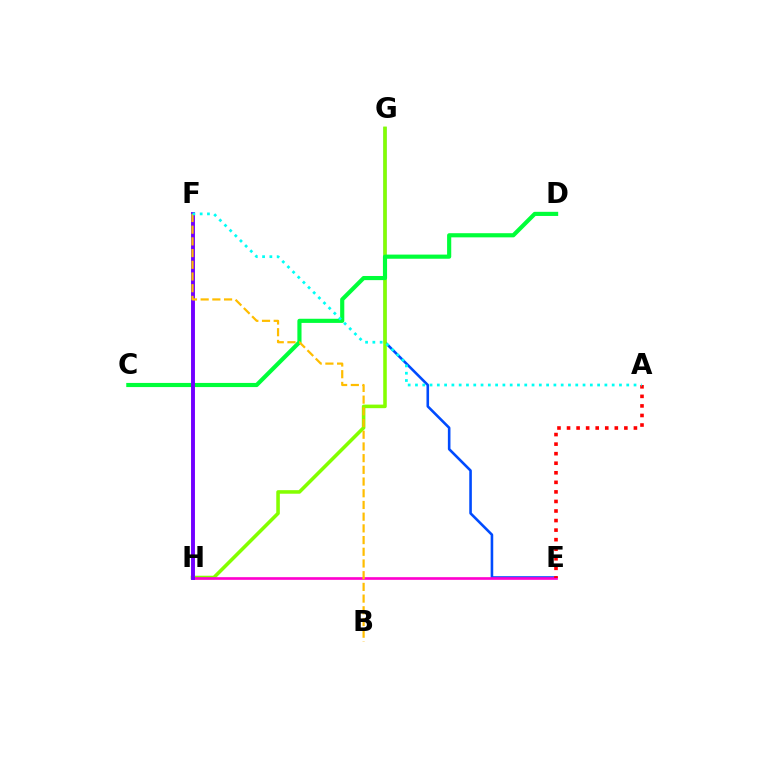{('E', 'G'): [{'color': '#004bff', 'line_style': 'solid', 'thickness': 1.87}], ('G', 'H'): [{'color': '#84ff00', 'line_style': 'solid', 'thickness': 2.56}], ('E', 'H'): [{'color': '#ff00cf', 'line_style': 'solid', 'thickness': 1.92}], ('C', 'D'): [{'color': '#00ff39', 'line_style': 'solid', 'thickness': 2.98}], ('A', 'E'): [{'color': '#ff0000', 'line_style': 'dotted', 'thickness': 2.6}], ('F', 'H'): [{'color': '#7200ff', 'line_style': 'solid', 'thickness': 2.81}], ('B', 'F'): [{'color': '#ffbd00', 'line_style': 'dashed', 'thickness': 1.59}], ('A', 'F'): [{'color': '#00fff6', 'line_style': 'dotted', 'thickness': 1.98}]}